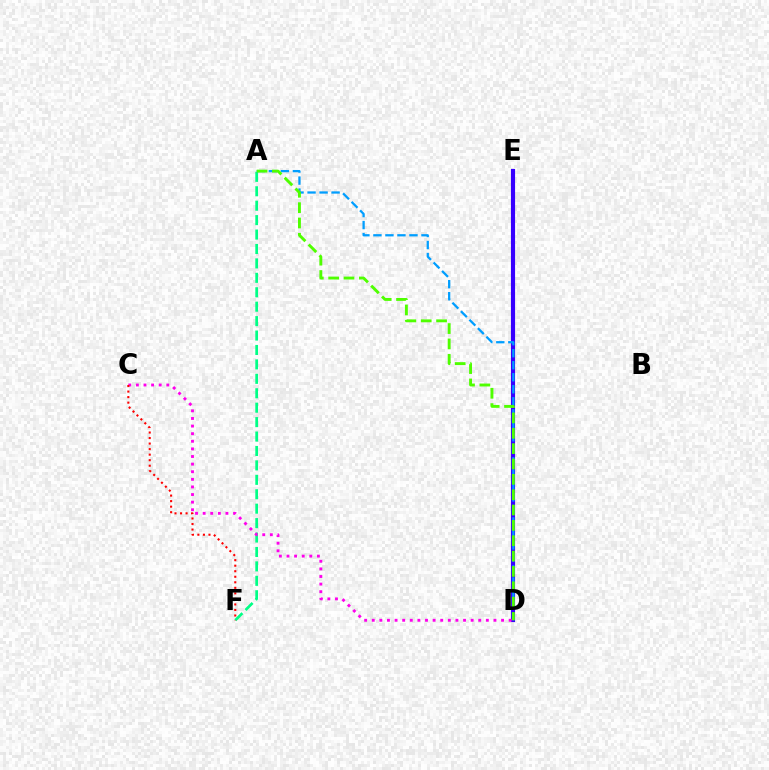{('D', 'E'): [{'color': '#ffd500', 'line_style': 'solid', 'thickness': 2.08}, {'color': '#3700ff', 'line_style': 'solid', 'thickness': 2.98}], ('A', 'F'): [{'color': '#00ff86', 'line_style': 'dashed', 'thickness': 1.96}], ('A', 'D'): [{'color': '#009eff', 'line_style': 'dashed', 'thickness': 1.63}, {'color': '#4fff00', 'line_style': 'dashed', 'thickness': 2.09}], ('C', 'D'): [{'color': '#ff00ed', 'line_style': 'dotted', 'thickness': 2.07}], ('C', 'F'): [{'color': '#ff0000', 'line_style': 'dotted', 'thickness': 1.5}]}